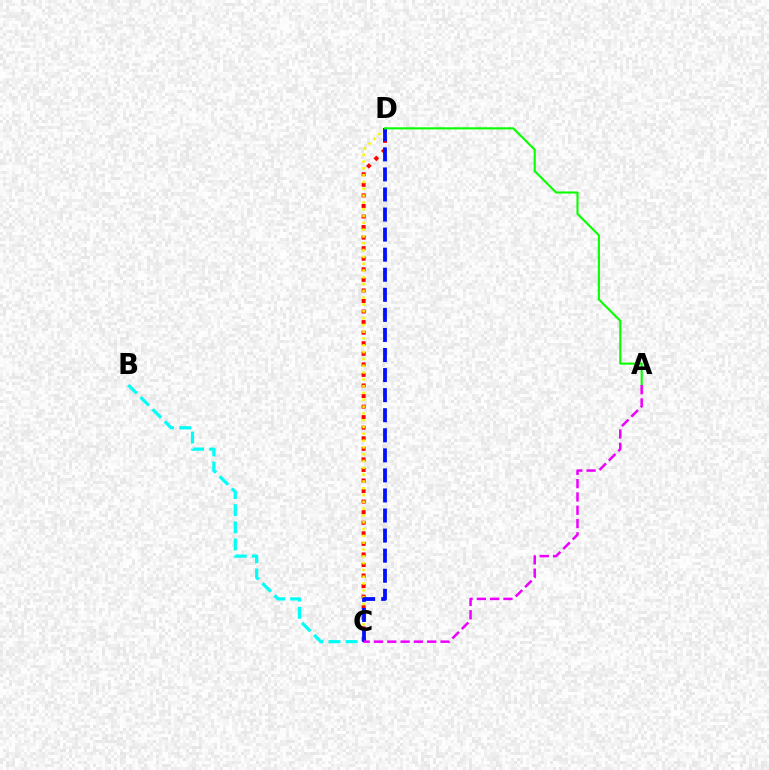{('B', 'C'): [{'color': '#00fff6', 'line_style': 'dashed', 'thickness': 2.33}], ('C', 'D'): [{'color': '#ff0000', 'line_style': 'dotted', 'thickness': 2.87}, {'color': '#fcf500', 'line_style': 'dotted', 'thickness': 1.85}, {'color': '#0010ff', 'line_style': 'dashed', 'thickness': 2.73}], ('A', 'D'): [{'color': '#08ff00', 'line_style': 'solid', 'thickness': 1.52}], ('A', 'C'): [{'color': '#ee00ff', 'line_style': 'dashed', 'thickness': 1.81}]}